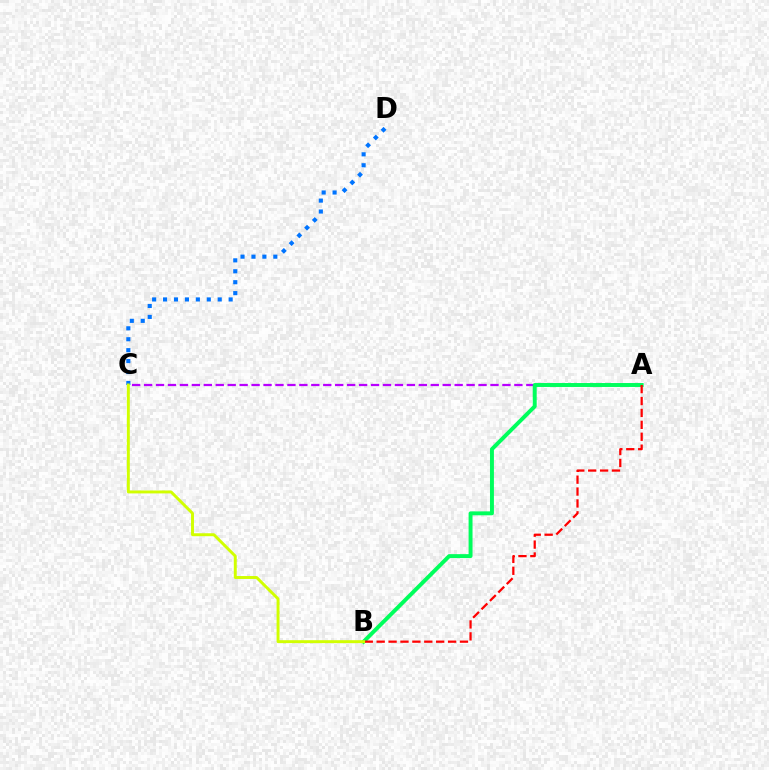{('A', 'C'): [{'color': '#b900ff', 'line_style': 'dashed', 'thickness': 1.62}], ('A', 'B'): [{'color': '#00ff5c', 'line_style': 'solid', 'thickness': 2.83}, {'color': '#ff0000', 'line_style': 'dashed', 'thickness': 1.62}], ('C', 'D'): [{'color': '#0074ff', 'line_style': 'dotted', 'thickness': 2.97}], ('B', 'C'): [{'color': '#d1ff00', 'line_style': 'solid', 'thickness': 2.12}]}